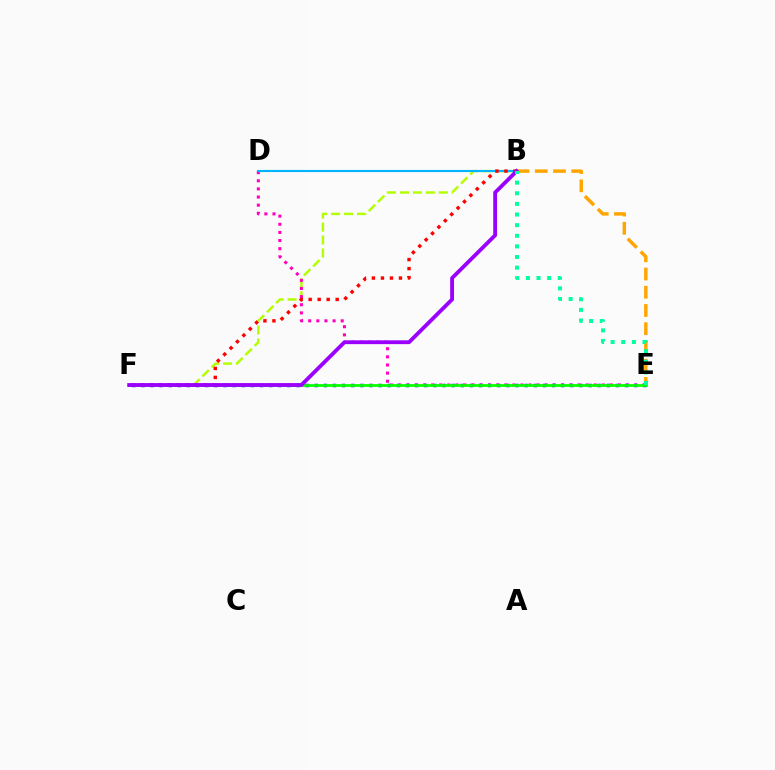{('B', 'F'): [{'color': '#b3ff00', 'line_style': 'dashed', 'thickness': 1.76}, {'color': '#ff0000', 'line_style': 'dotted', 'thickness': 2.45}, {'color': '#9b00ff', 'line_style': 'solid', 'thickness': 2.75}], ('D', 'E'): [{'color': '#ff00bd', 'line_style': 'dotted', 'thickness': 2.21}], ('E', 'F'): [{'color': '#0010ff', 'line_style': 'dotted', 'thickness': 2.48}, {'color': '#08ff00', 'line_style': 'solid', 'thickness': 1.99}], ('B', 'D'): [{'color': '#00b5ff', 'line_style': 'solid', 'thickness': 1.53}], ('B', 'E'): [{'color': '#ffa500', 'line_style': 'dashed', 'thickness': 2.48}, {'color': '#00ff9d', 'line_style': 'dotted', 'thickness': 2.89}]}